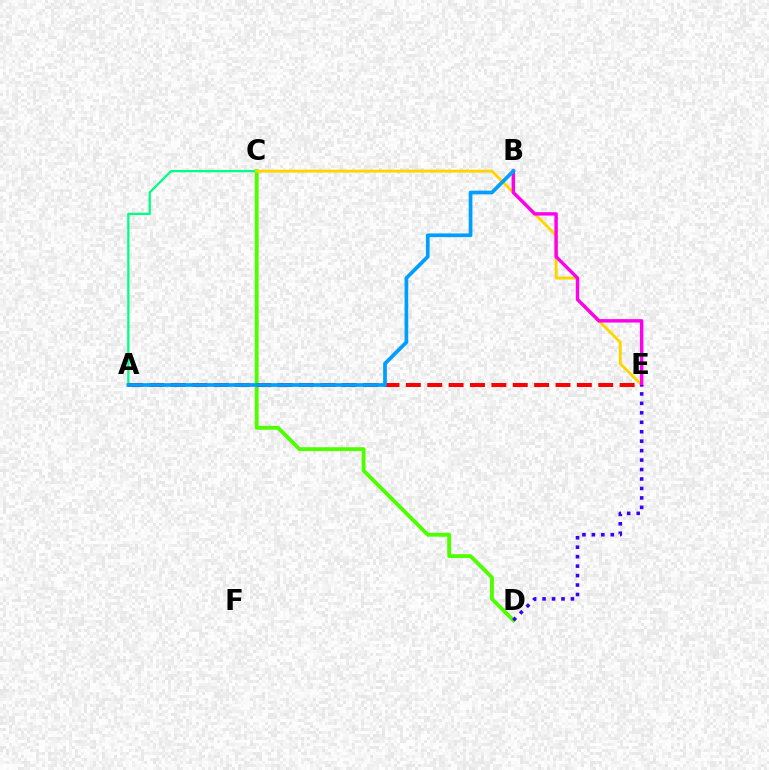{('A', 'C'): [{'color': '#00ff86', 'line_style': 'solid', 'thickness': 1.65}], ('C', 'D'): [{'color': '#4fff00', 'line_style': 'solid', 'thickness': 2.8}], ('A', 'E'): [{'color': '#ff0000', 'line_style': 'dashed', 'thickness': 2.9}], ('C', 'E'): [{'color': '#ffd500', 'line_style': 'solid', 'thickness': 2.09}], ('B', 'E'): [{'color': '#ff00ed', 'line_style': 'solid', 'thickness': 2.46}], ('A', 'B'): [{'color': '#009eff', 'line_style': 'solid', 'thickness': 2.67}], ('D', 'E'): [{'color': '#3700ff', 'line_style': 'dotted', 'thickness': 2.57}]}